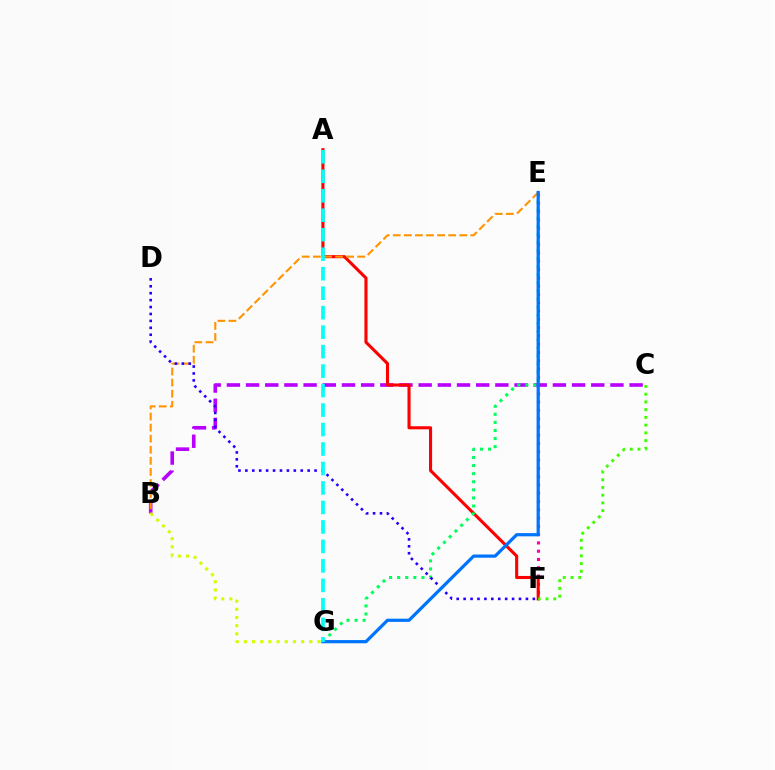{('B', 'C'): [{'color': '#b900ff', 'line_style': 'dashed', 'thickness': 2.61}], ('E', 'F'): [{'color': '#ff00ac', 'line_style': 'dotted', 'thickness': 2.25}], ('A', 'F'): [{'color': '#ff0000', 'line_style': 'solid', 'thickness': 2.22}], ('E', 'G'): [{'color': '#00ff5c', 'line_style': 'dotted', 'thickness': 2.2}, {'color': '#0074ff', 'line_style': 'solid', 'thickness': 2.31}], ('B', 'G'): [{'color': '#d1ff00', 'line_style': 'dotted', 'thickness': 2.22}], ('B', 'E'): [{'color': '#ff9400', 'line_style': 'dashed', 'thickness': 1.51}], ('D', 'F'): [{'color': '#2500ff', 'line_style': 'dotted', 'thickness': 1.88}], ('A', 'G'): [{'color': '#00fff6', 'line_style': 'dashed', 'thickness': 2.65}], ('C', 'F'): [{'color': '#3dff00', 'line_style': 'dotted', 'thickness': 2.1}]}